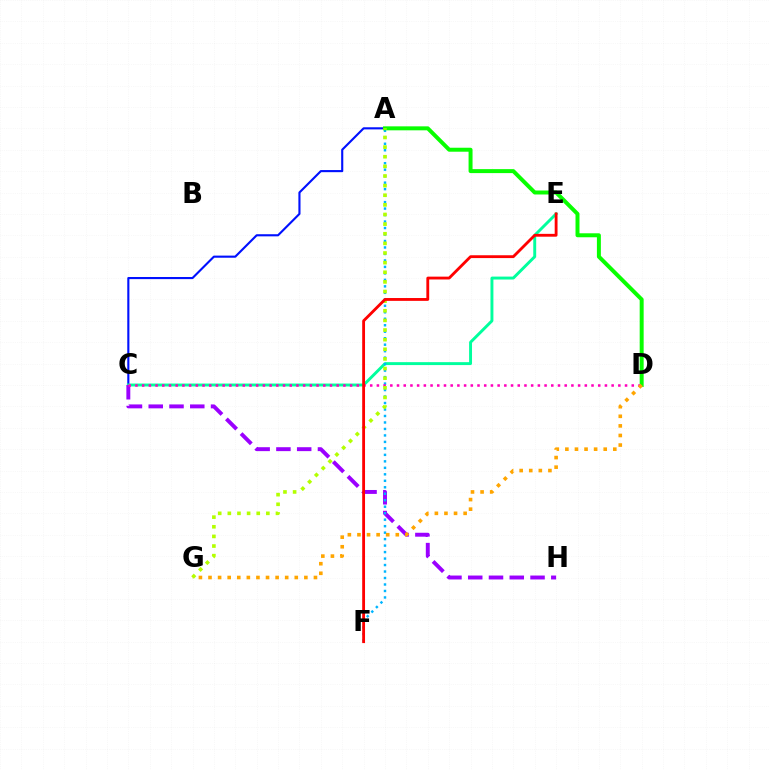{('A', 'C'): [{'color': '#0010ff', 'line_style': 'solid', 'thickness': 1.53}], ('C', 'E'): [{'color': '#00ff9d', 'line_style': 'solid', 'thickness': 2.11}], ('C', 'H'): [{'color': '#9b00ff', 'line_style': 'dashed', 'thickness': 2.82}], ('A', 'F'): [{'color': '#00b5ff', 'line_style': 'dotted', 'thickness': 1.76}], ('A', 'D'): [{'color': '#08ff00', 'line_style': 'solid', 'thickness': 2.86}], ('C', 'D'): [{'color': '#ff00bd', 'line_style': 'dotted', 'thickness': 1.82}], ('A', 'G'): [{'color': '#b3ff00', 'line_style': 'dotted', 'thickness': 2.62}], ('E', 'F'): [{'color': '#ff0000', 'line_style': 'solid', 'thickness': 2.04}], ('D', 'G'): [{'color': '#ffa500', 'line_style': 'dotted', 'thickness': 2.6}]}